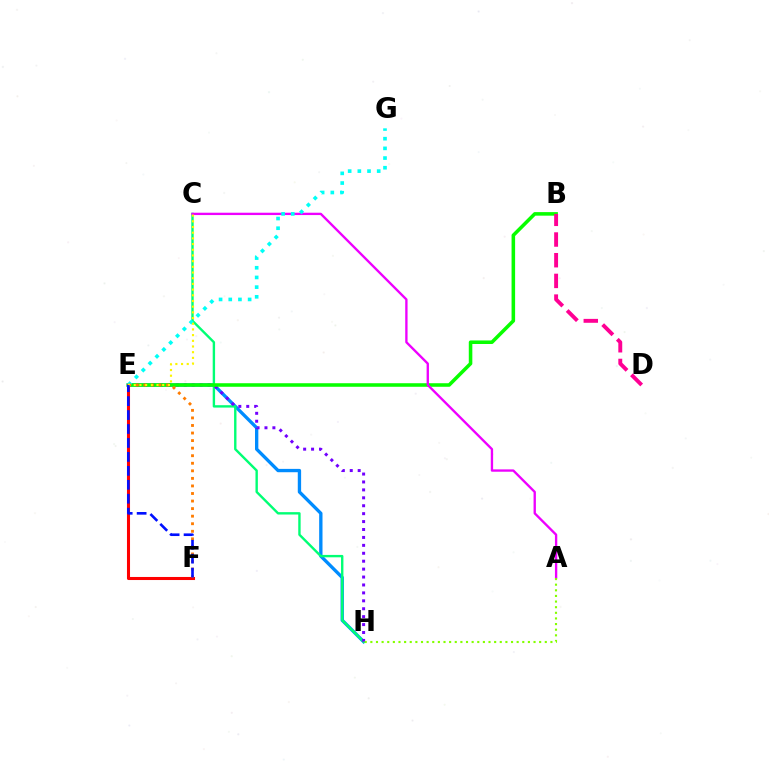{('E', 'H'): [{'color': '#008cff', 'line_style': 'solid', 'thickness': 2.4}, {'color': '#7200ff', 'line_style': 'dotted', 'thickness': 2.15}], ('C', 'H'): [{'color': '#00ff74', 'line_style': 'solid', 'thickness': 1.72}], ('B', 'E'): [{'color': '#08ff00', 'line_style': 'solid', 'thickness': 2.56}], ('A', 'C'): [{'color': '#ee00ff', 'line_style': 'solid', 'thickness': 1.69}], ('A', 'H'): [{'color': '#84ff00', 'line_style': 'dotted', 'thickness': 1.53}], ('E', 'F'): [{'color': '#ff0000', 'line_style': 'solid', 'thickness': 2.2}, {'color': '#ff7c00', 'line_style': 'dotted', 'thickness': 2.05}, {'color': '#0010ff', 'line_style': 'dashed', 'thickness': 1.89}], ('B', 'D'): [{'color': '#ff0094', 'line_style': 'dashed', 'thickness': 2.81}], ('E', 'G'): [{'color': '#00fff6', 'line_style': 'dotted', 'thickness': 2.63}], ('C', 'E'): [{'color': '#fcf500', 'line_style': 'dotted', 'thickness': 1.55}]}